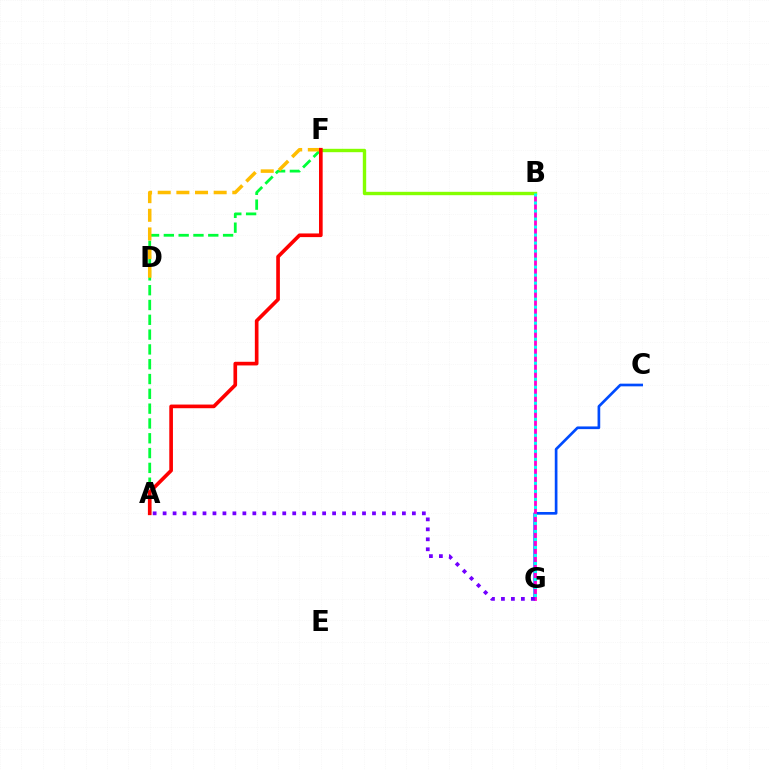{('A', 'F'): [{'color': '#00ff39', 'line_style': 'dashed', 'thickness': 2.01}, {'color': '#ff0000', 'line_style': 'solid', 'thickness': 2.63}], ('C', 'G'): [{'color': '#004bff', 'line_style': 'solid', 'thickness': 1.93}], ('D', 'F'): [{'color': '#ffbd00', 'line_style': 'dashed', 'thickness': 2.53}], ('B', 'G'): [{'color': '#ff00cf', 'line_style': 'solid', 'thickness': 2.04}, {'color': '#00fff6', 'line_style': 'dotted', 'thickness': 2.18}], ('B', 'F'): [{'color': '#84ff00', 'line_style': 'solid', 'thickness': 2.43}], ('A', 'G'): [{'color': '#7200ff', 'line_style': 'dotted', 'thickness': 2.71}]}